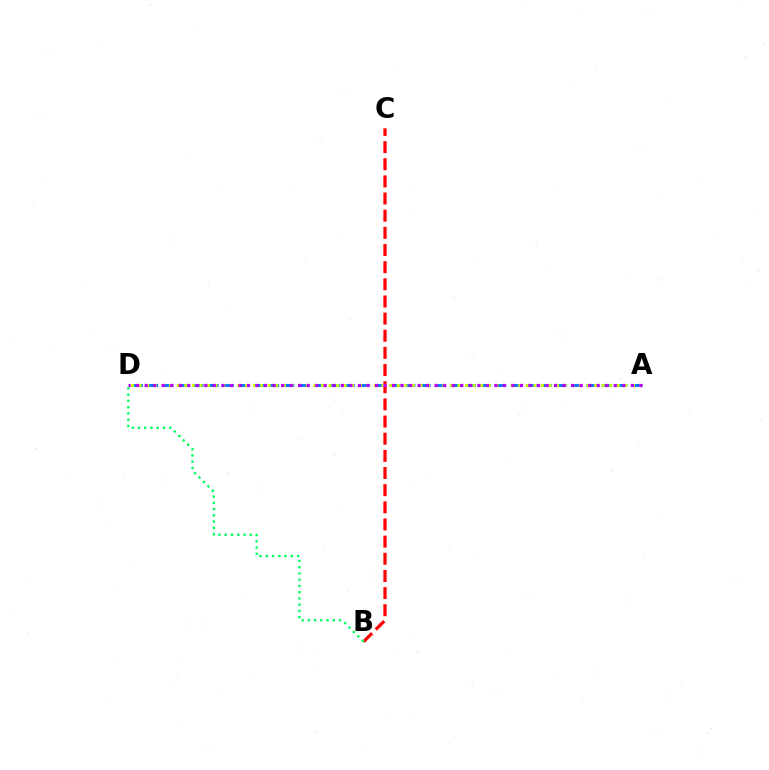{('A', 'D'): [{'color': '#0074ff', 'line_style': 'dashed', 'thickness': 2.06}, {'color': '#d1ff00', 'line_style': 'dotted', 'thickness': 2.06}, {'color': '#b900ff', 'line_style': 'dotted', 'thickness': 2.32}], ('B', 'C'): [{'color': '#ff0000', 'line_style': 'dashed', 'thickness': 2.33}], ('B', 'D'): [{'color': '#00ff5c', 'line_style': 'dotted', 'thickness': 1.7}]}